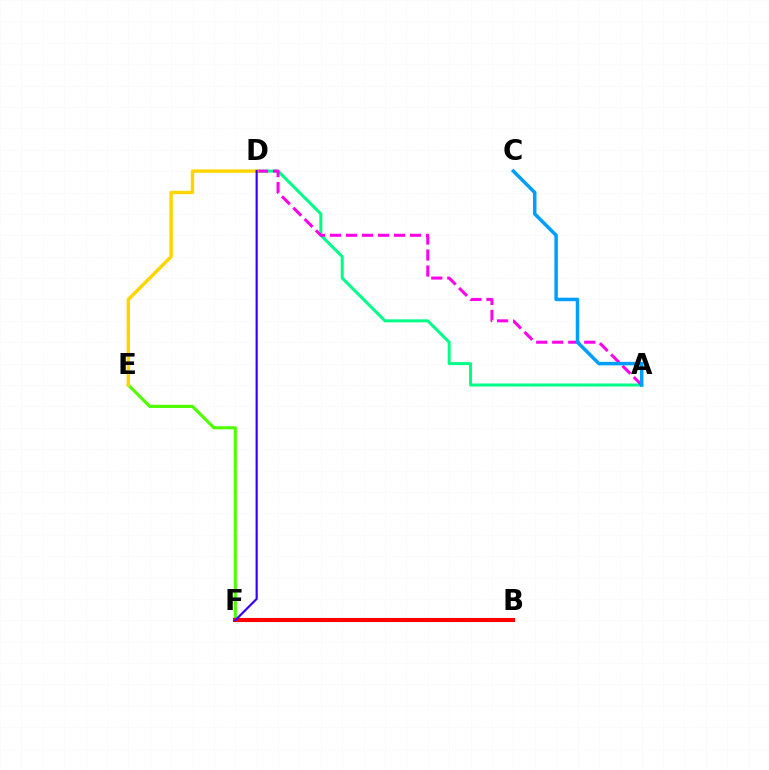{('A', 'D'): [{'color': '#00ff86', 'line_style': 'solid', 'thickness': 2.17}, {'color': '#ff00ed', 'line_style': 'dashed', 'thickness': 2.17}], ('E', 'F'): [{'color': '#4fff00', 'line_style': 'solid', 'thickness': 2.26}], ('D', 'E'): [{'color': '#ffd500', 'line_style': 'solid', 'thickness': 2.46}], ('B', 'F'): [{'color': '#ff0000', 'line_style': 'solid', 'thickness': 2.96}], ('D', 'F'): [{'color': '#3700ff', 'line_style': 'solid', 'thickness': 1.57}], ('A', 'C'): [{'color': '#009eff', 'line_style': 'solid', 'thickness': 2.52}]}